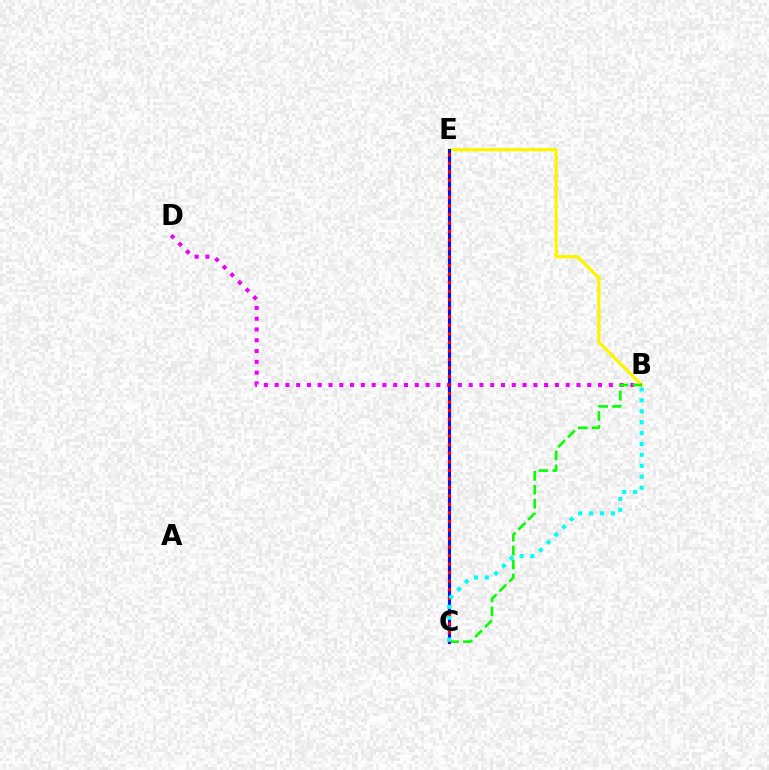{('B', 'E'): [{'color': '#fcf500', 'line_style': 'solid', 'thickness': 2.35}], ('B', 'D'): [{'color': '#ee00ff', 'line_style': 'dotted', 'thickness': 2.93}], ('B', 'C'): [{'color': '#08ff00', 'line_style': 'dashed', 'thickness': 1.89}, {'color': '#00fff6', 'line_style': 'dotted', 'thickness': 2.96}], ('C', 'E'): [{'color': '#0010ff', 'line_style': 'solid', 'thickness': 2.22}, {'color': '#ff0000', 'line_style': 'dotted', 'thickness': 2.32}]}